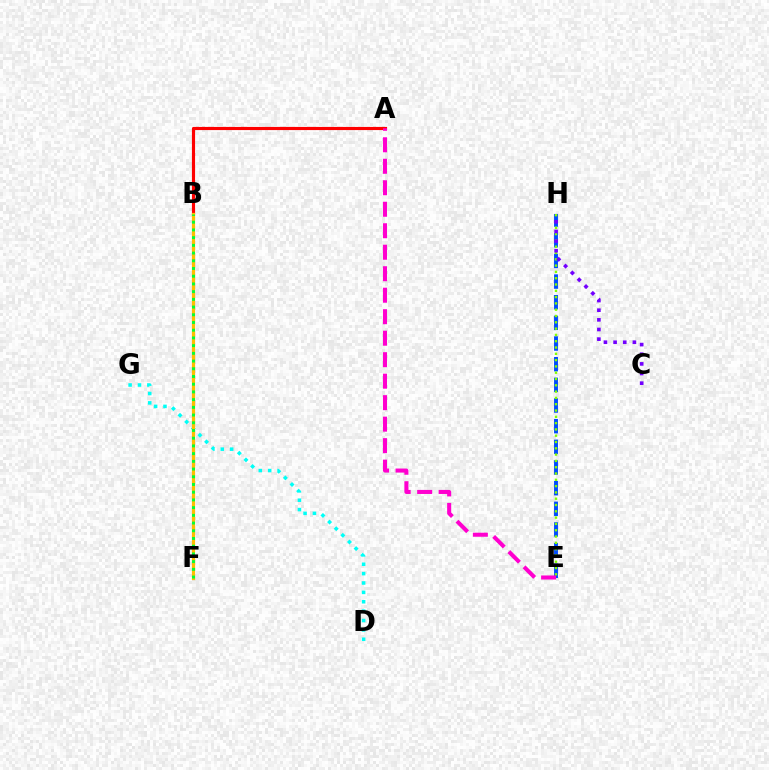{('E', 'H'): [{'color': '#004bff', 'line_style': 'dashed', 'thickness': 2.81}, {'color': '#84ff00', 'line_style': 'dotted', 'thickness': 1.71}], ('D', 'G'): [{'color': '#00fff6', 'line_style': 'dotted', 'thickness': 2.55}], ('A', 'B'): [{'color': '#ff0000', 'line_style': 'solid', 'thickness': 2.27}], ('C', 'H'): [{'color': '#7200ff', 'line_style': 'dotted', 'thickness': 2.62}], ('B', 'F'): [{'color': '#ffbd00', 'line_style': 'solid', 'thickness': 2.31}, {'color': '#00ff39', 'line_style': 'dotted', 'thickness': 2.1}], ('A', 'E'): [{'color': '#ff00cf', 'line_style': 'dashed', 'thickness': 2.92}]}